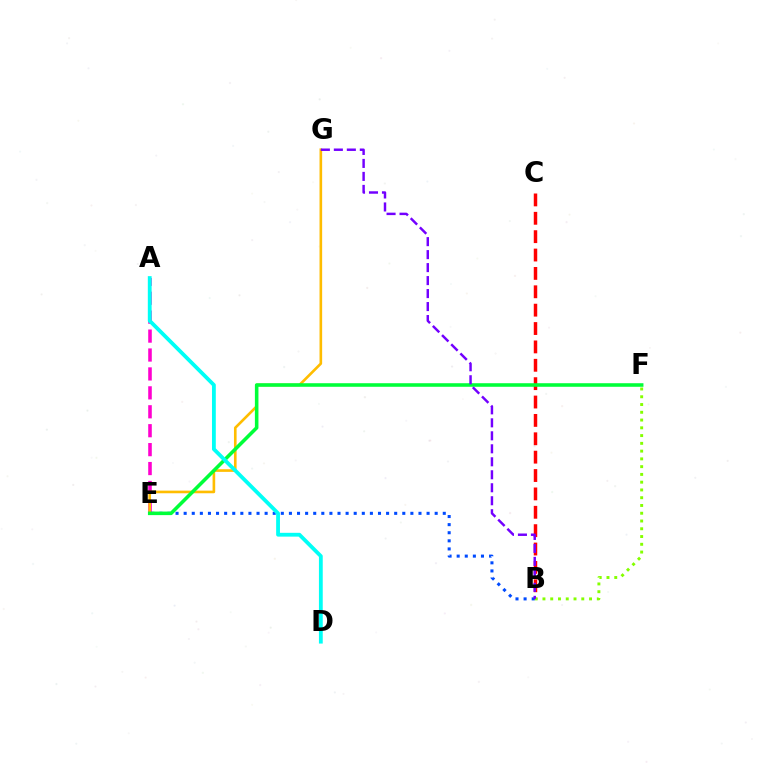{('A', 'E'): [{'color': '#ff00cf', 'line_style': 'dashed', 'thickness': 2.57}], ('B', 'C'): [{'color': '#ff0000', 'line_style': 'dashed', 'thickness': 2.5}], ('E', 'G'): [{'color': '#ffbd00', 'line_style': 'solid', 'thickness': 1.89}], ('B', 'F'): [{'color': '#84ff00', 'line_style': 'dotted', 'thickness': 2.11}], ('B', 'E'): [{'color': '#004bff', 'line_style': 'dotted', 'thickness': 2.2}], ('E', 'F'): [{'color': '#00ff39', 'line_style': 'solid', 'thickness': 2.56}], ('A', 'D'): [{'color': '#00fff6', 'line_style': 'solid', 'thickness': 2.74}], ('B', 'G'): [{'color': '#7200ff', 'line_style': 'dashed', 'thickness': 1.76}]}